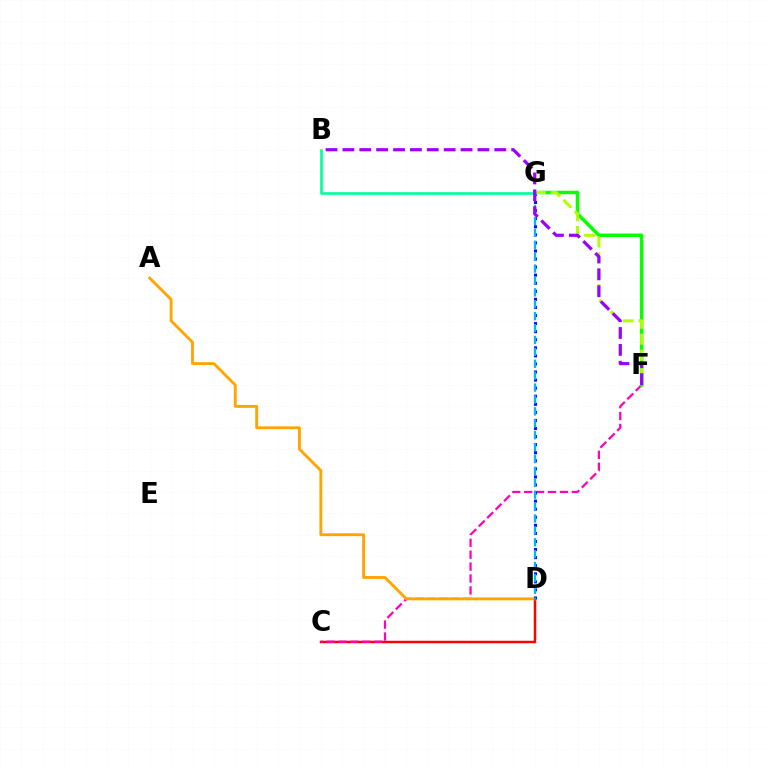{('C', 'D'): [{'color': '#ff0000', 'line_style': 'solid', 'thickness': 1.79}], ('C', 'F'): [{'color': '#ff00bd', 'line_style': 'dashed', 'thickness': 1.62}], ('A', 'D'): [{'color': '#ffa500', 'line_style': 'solid', 'thickness': 2.07}], ('D', 'G'): [{'color': '#0010ff', 'line_style': 'dotted', 'thickness': 2.19}, {'color': '#00b5ff', 'line_style': 'dashed', 'thickness': 1.62}], ('F', 'G'): [{'color': '#08ff00', 'line_style': 'solid', 'thickness': 2.51}, {'color': '#b3ff00', 'line_style': 'dashed', 'thickness': 2.16}], ('B', 'G'): [{'color': '#00ff9d', 'line_style': 'solid', 'thickness': 1.89}], ('B', 'F'): [{'color': '#9b00ff', 'line_style': 'dashed', 'thickness': 2.29}]}